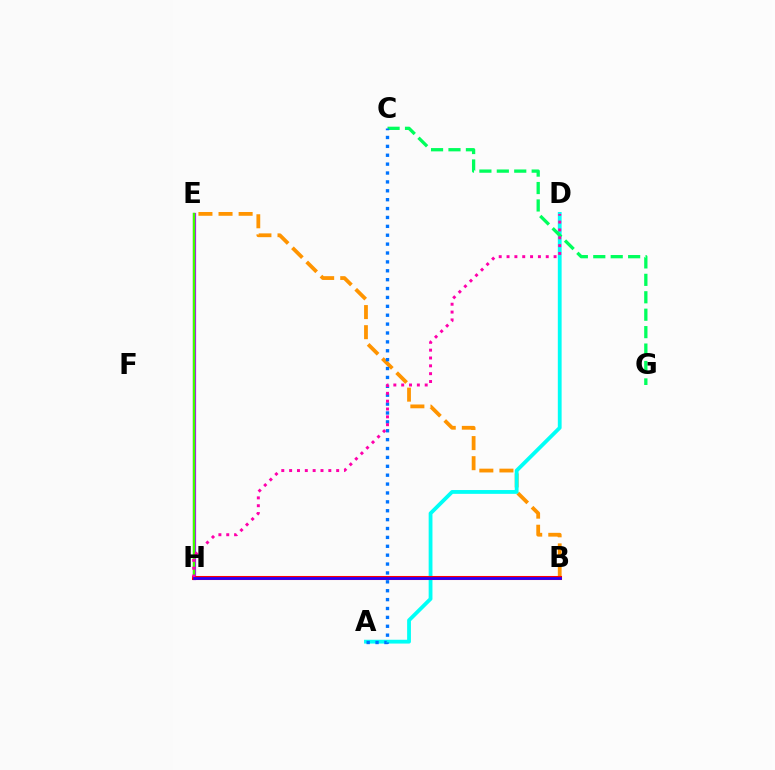{('B', 'E'): [{'color': '#ff9400', 'line_style': 'dashed', 'thickness': 2.73}], ('A', 'D'): [{'color': '#00fff6', 'line_style': 'solid', 'thickness': 2.74}], ('C', 'G'): [{'color': '#00ff5c', 'line_style': 'dashed', 'thickness': 2.37}], ('B', 'H'): [{'color': '#d1ff00', 'line_style': 'solid', 'thickness': 2.55}, {'color': '#ff0000', 'line_style': 'solid', 'thickness': 2.92}, {'color': '#2500ff', 'line_style': 'solid', 'thickness': 1.94}], ('A', 'C'): [{'color': '#0074ff', 'line_style': 'dotted', 'thickness': 2.41}], ('E', 'H'): [{'color': '#b900ff', 'line_style': 'solid', 'thickness': 2.31}, {'color': '#3dff00', 'line_style': 'solid', 'thickness': 1.73}], ('D', 'H'): [{'color': '#ff00ac', 'line_style': 'dotted', 'thickness': 2.13}]}